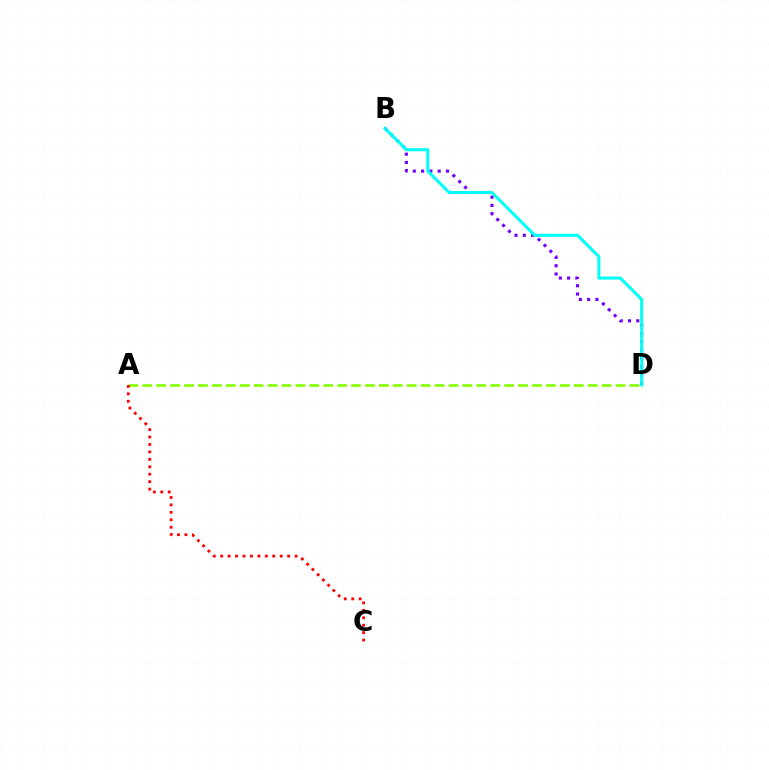{('B', 'D'): [{'color': '#7200ff', 'line_style': 'dotted', 'thickness': 2.25}, {'color': '#00fff6', 'line_style': 'solid', 'thickness': 2.19}], ('A', 'D'): [{'color': '#84ff00', 'line_style': 'dashed', 'thickness': 1.89}], ('A', 'C'): [{'color': '#ff0000', 'line_style': 'dotted', 'thickness': 2.02}]}